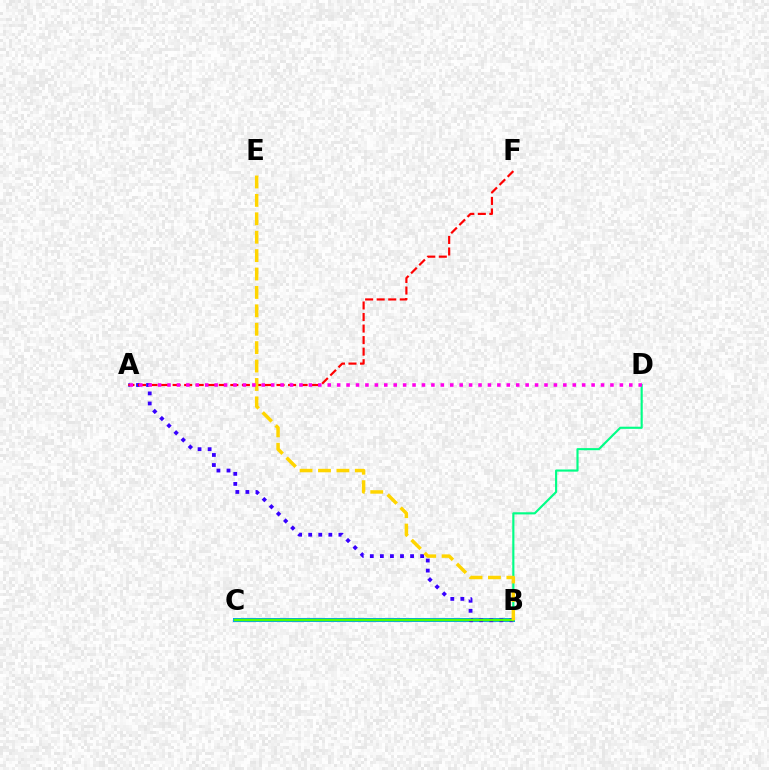{('B', 'C'): [{'color': '#009eff', 'line_style': 'solid', 'thickness': 2.89}, {'color': '#4fff00', 'line_style': 'solid', 'thickness': 1.75}], ('A', 'B'): [{'color': '#3700ff', 'line_style': 'dotted', 'thickness': 2.74}], ('B', 'D'): [{'color': '#00ff86', 'line_style': 'solid', 'thickness': 1.54}], ('A', 'F'): [{'color': '#ff0000', 'line_style': 'dashed', 'thickness': 1.57}], ('B', 'E'): [{'color': '#ffd500', 'line_style': 'dashed', 'thickness': 2.5}], ('A', 'D'): [{'color': '#ff00ed', 'line_style': 'dotted', 'thickness': 2.56}]}